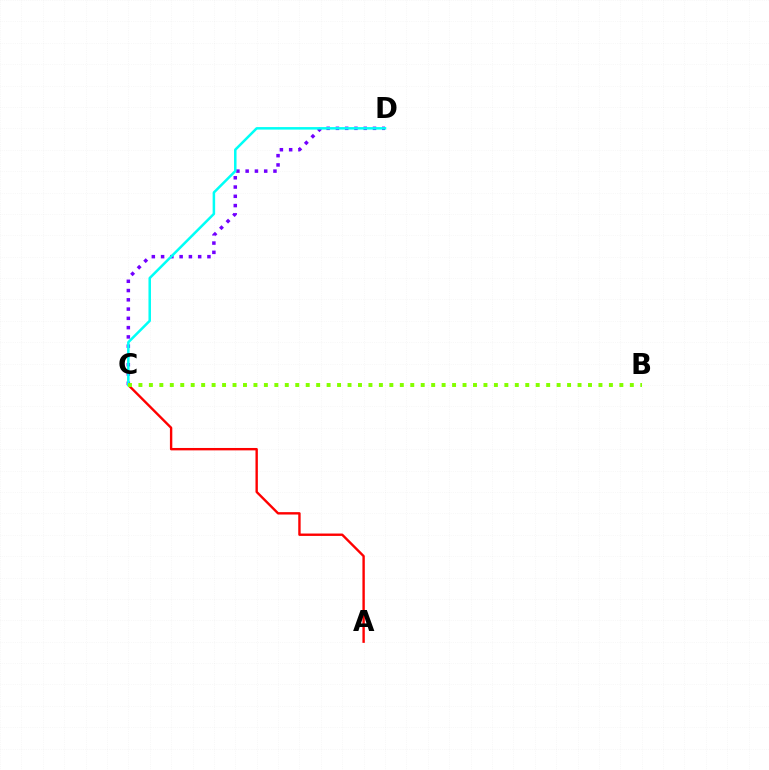{('A', 'C'): [{'color': '#ff0000', 'line_style': 'solid', 'thickness': 1.72}], ('C', 'D'): [{'color': '#7200ff', 'line_style': 'dotted', 'thickness': 2.52}, {'color': '#00fff6', 'line_style': 'solid', 'thickness': 1.81}], ('B', 'C'): [{'color': '#84ff00', 'line_style': 'dotted', 'thickness': 2.84}]}